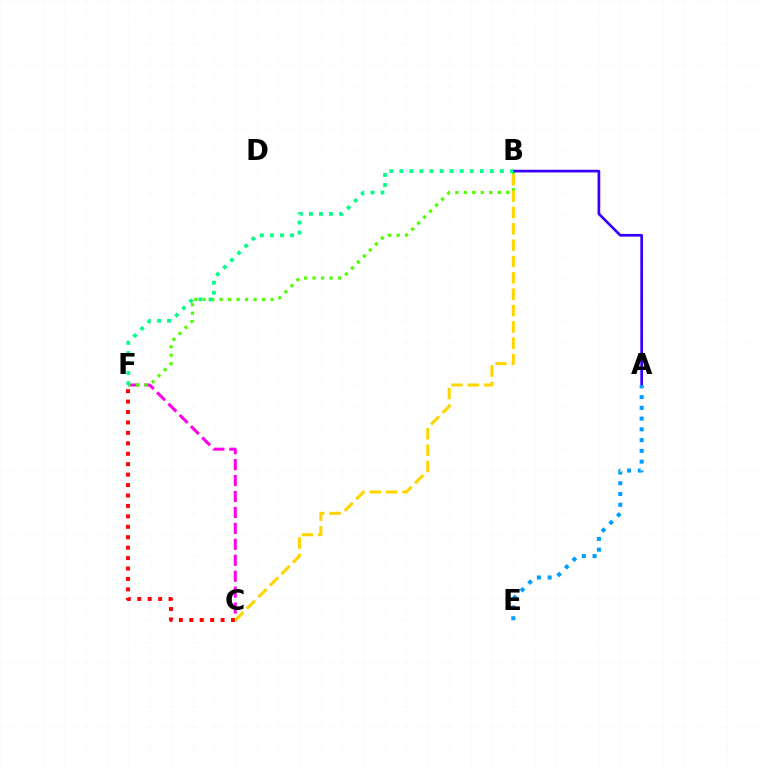{('C', 'F'): [{'color': '#ff00ed', 'line_style': 'dashed', 'thickness': 2.16}, {'color': '#ff0000', 'line_style': 'dotted', 'thickness': 2.83}], ('B', 'F'): [{'color': '#4fff00', 'line_style': 'dotted', 'thickness': 2.3}, {'color': '#00ff86', 'line_style': 'dotted', 'thickness': 2.73}], ('A', 'B'): [{'color': '#3700ff', 'line_style': 'solid', 'thickness': 1.94}], ('B', 'C'): [{'color': '#ffd500', 'line_style': 'dashed', 'thickness': 2.22}], ('A', 'E'): [{'color': '#009eff', 'line_style': 'dotted', 'thickness': 2.92}]}